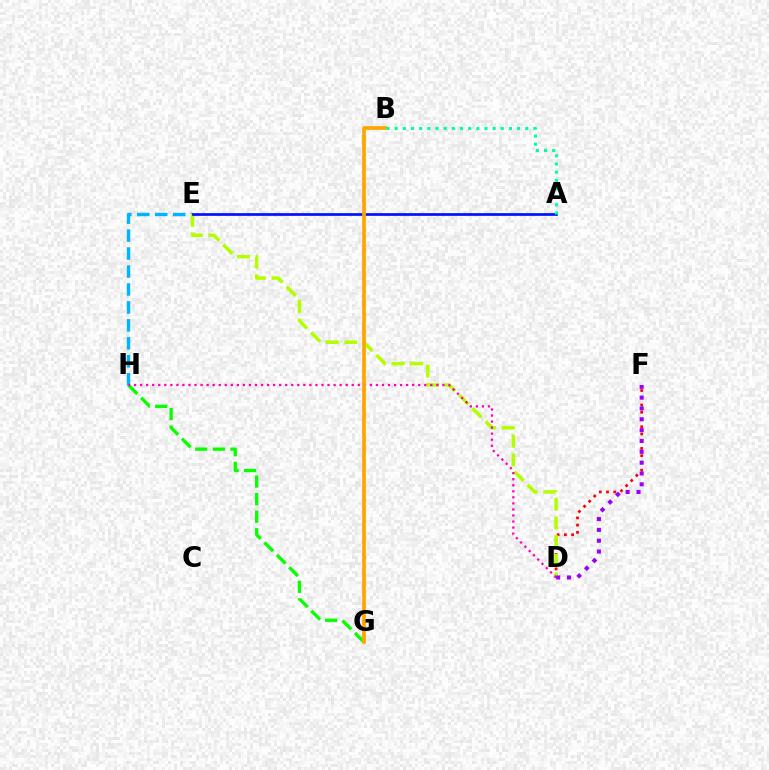{('D', 'F'): [{'color': '#ff0000', 'line_style': 'dotted', 'thickness': 1.97}, {'color': '#9b00ff', 'line_style': 'dotted', 'thickness': 2.94}], ('E', 'H'): [{'color': '#00b5ff', 'line_style': 'dashed', 'thickness': 2.44}], ('D', 'E'): [{'color': '#b3ff00', 'line_style': 'dashed', 'thickness': 2.53}], ('G', 'H'): [{'color': '#08ff00', 'line_style': 'dashed', 'thickness': 2.39}], ('A', 'E'): [{'color': '#0010ff', 'line_style': 'solid', 'thickness': 1.94}], ('D', 'H'): [{'color': '#ff00bd', 'line_style': 'dotted', 'thickness': 1.64}], ('B', 'G'): [{'color': '#ffa500', 'line_style': 'solid', 'thickness': 2.67}], ('A', 'B'): [{'color': '#00ff9d', 'line_style': 'dotted', 'thickness': 2.22}]}